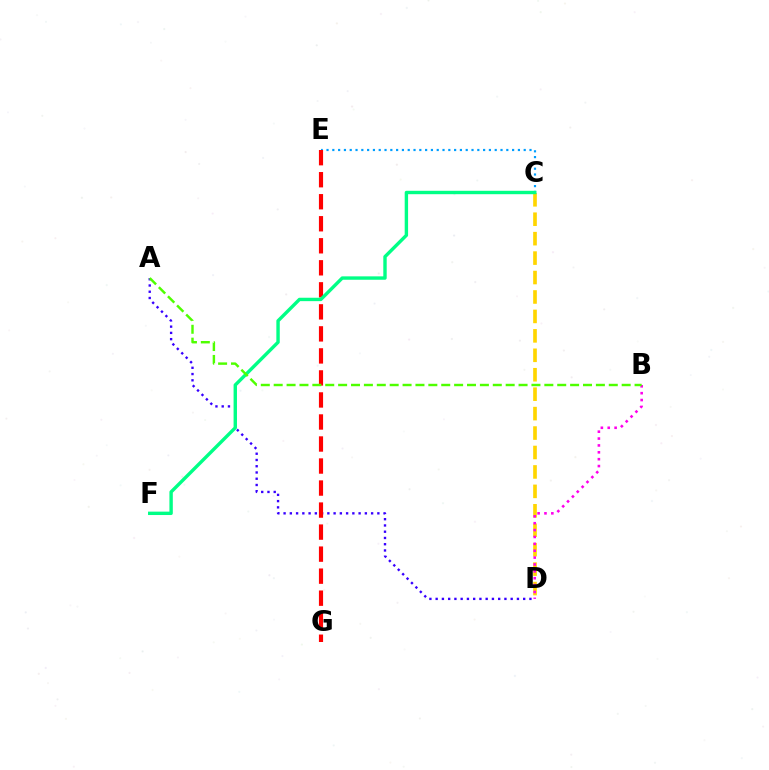{('C', 'D'): [{'color': '#ffd500', 'line_style': 'dashed', 'thickness': 2.64}], ('C', 'E'): [{'color': '#009eff', 'line_style': 'dotted', 'thickness': 1.58}], ('A', 'D'): [{'color': '#3700ff', 'line_style': 'dotted', 'thickness': 1.7}], ('B', 'D'): [{'color': '#ff00ed', 'line_style': 'dotted', 'thickness': 1.87}], ('E', 'G'): [{'color': '#ff0000', 'line_style': 'dashed', 'thickness': 2.99}], ('C', 'F'): [{'color': '#00ff86', 'line_style': 'solid', 'thickness': 2.45}], ('A', 'B'): [{'color': '#4fff00', 'line_style': 'dashed', 'thickness': 1.75}]}